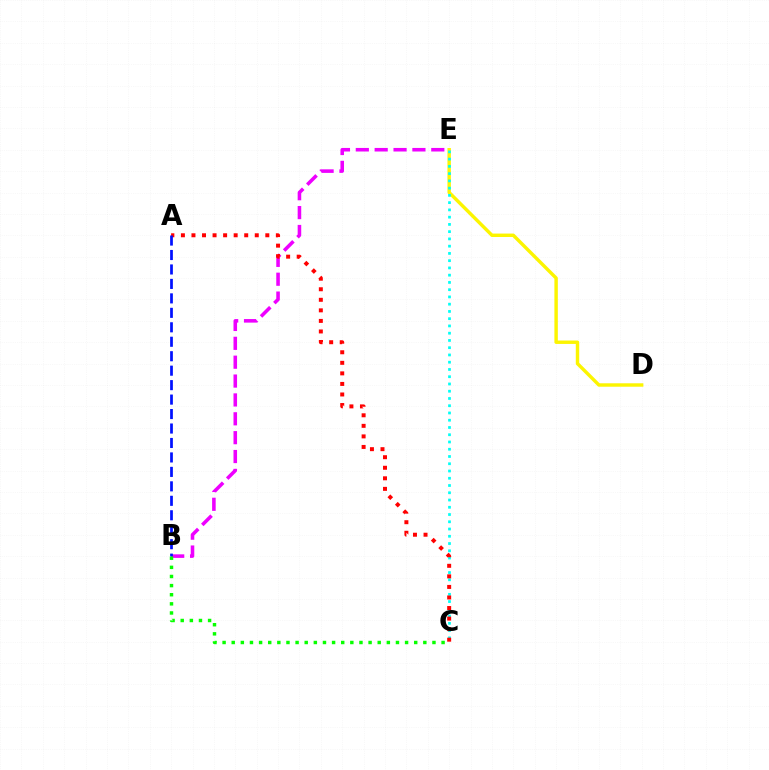{('D', 'E'): [{'color': '#fcf500', 'line_style': 'solid', 'thickness': 2.47}], ('C', 'E'): [{'color': '#00fff6', 'line_style': 'dotted', 'thickness': 1.97}], ('B', 'E'): [{'color': '#ee00ff', 'line_style': 'dashed', 'thickness': 2.56}], ('A', 'C'): [{'color': '#ff0000', 'line_style': 'dotted', 'thickness': 2.87}], ('A', 'B'): [{'color': '#0010ff', 'line_style': 'dashed', 'thickness': 1.96}], ('B', 'C'): [{'color': '#08ff00', 'line_style': 'dotted', 'thickness': 2.48}]}